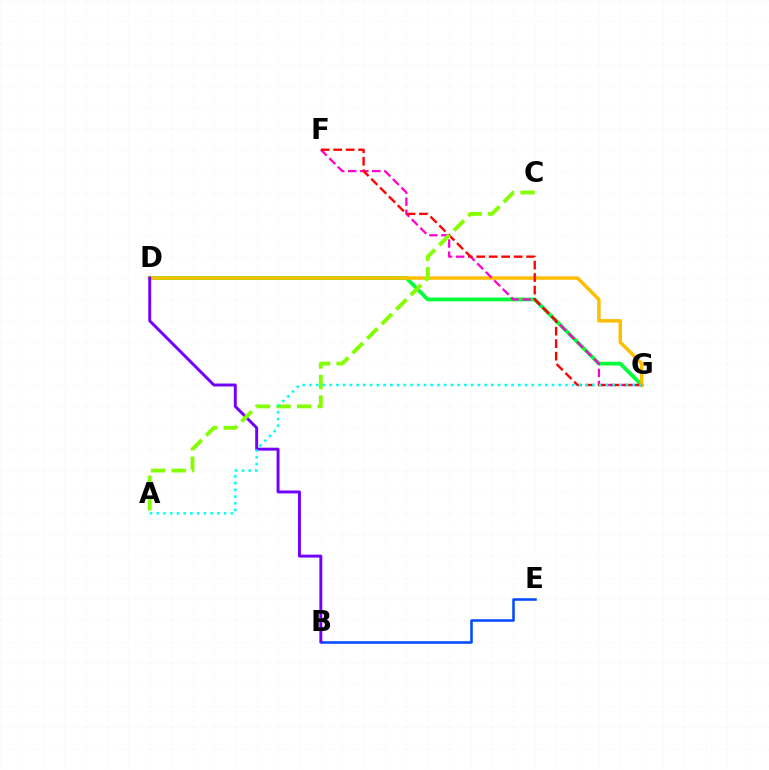{('D', 'G'): [{'color': '#00ff39', 'line_style': 'solid', 'thickness': 2.72}, {'color': '#ffbd00', 'line_style': 'solid', 'thickness': 2.49}], ('B', 'E'): [{'color': '#004bff', 'line_style': 'solid', 'thickness': 1.82}], ('F', 'G'): [{'color': '#ff00cf', 'line_style': 'dashed', 'thickness': 1.63}, {'color': '#ff0000', 'line_style': 'dashed', 'thickness': 1.7}], ('B', 'D'): [{'color': '#7200ff', 'line_style': 'solid', 'thickness': 2.12}], ('A', 'C'): [{'color': '#84ff00', 'line_style': 'dashed', 'thickness': 2.79}], ('A', 'G'): [{'color': '#00fff6', 'line_style': 'dotted', 'thickness': 1.83}]}